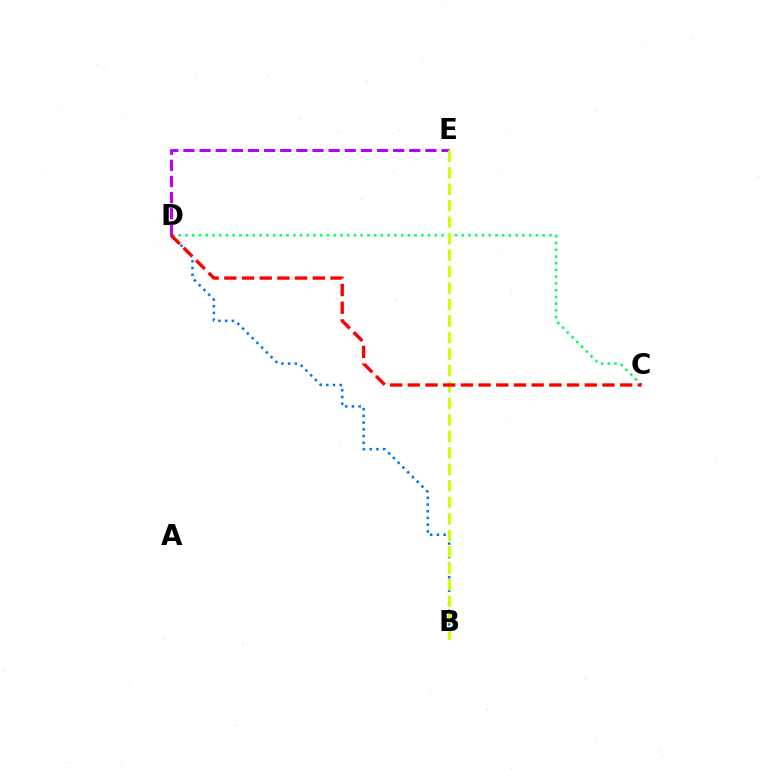{('C', 'D'): [{'color': '#00ff5c', 'line_style': 'dotted', 'thickness': 1.83}, {'color': '#ff0000', 'line_style': 'dashed', 'thickness': 2.4}], ('B', 'D'): [{'color': '#0074ff', 'line_style': 'dotted', 'thickness': 1.83}], ('D', 'E'): [{'color': '#b900ff', 'line_style': 'dashed', 'thickness': 2.19}], ('B', 'E'): [{'color': '#d1ff00', 'line_style': 'dashed', 'thickness': 2.24}]}